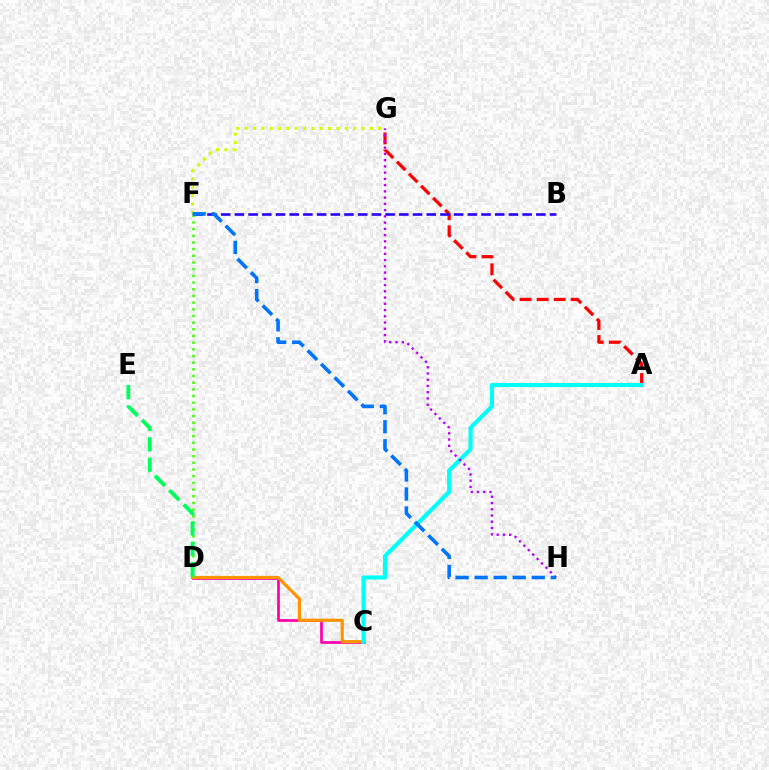{('A', 'G'): [{'color': '#ff0000', 'line_style': 'dashed', 'thickness': 2.32}], ('C', 'D'): [{'color': '#ff00ac', 'line_style': 'solid', 'thickness': 1.96}, {'color': '#ff9400', 'line_style': 'solid', 'thickness': 2.3}], ('A', 'C'): [{'color': '#00fff6', 'line_style': 'solid', 'thickness': 2.97}], ('F', 'G'): [{'color': '#d1ff00', 'line_style': 'dotted', 'thickness': 2.27}], ('B', 'F'): [{'color': '#2500ff', 'line_style': 'dashed', 'thickness': 1.86}], ('D', 'F'): [{'color': '#3dff00', 'line_style': 'dotted', 'thickness': 1.81}], ('G', 'H'): [{'color': '#b900ff', 'line_style': 'dotted', 'thickness': 1.7}], ('F', 'H'): [{'color': '#0074ff', 'line_style': 'dashed', 'thickness': 2.59}], ('D', 'E'): [{'color': '#00ff5c', 'line_style': 'dashed', 'thickness': 2.77}]}